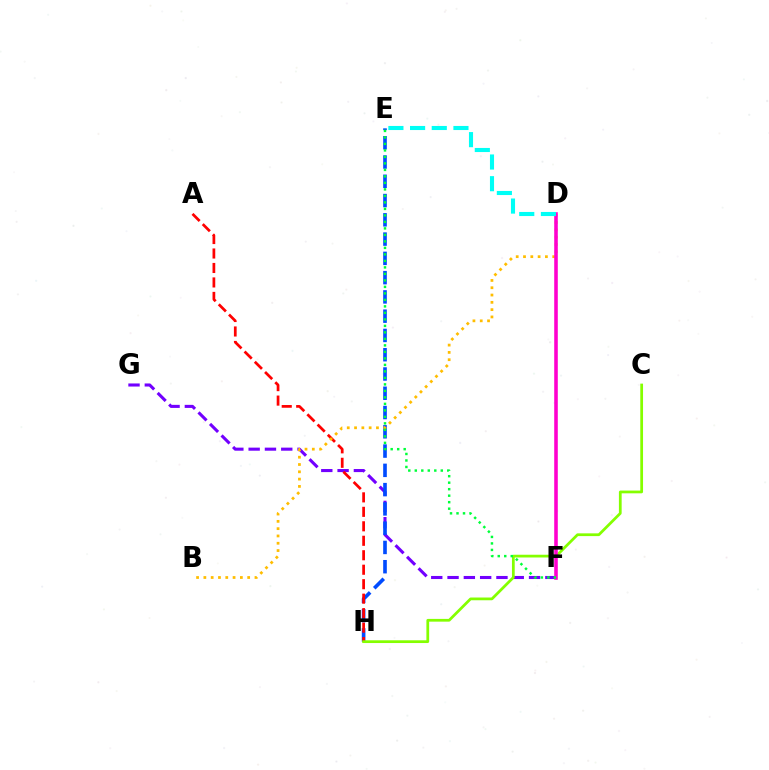{('F', 'G'): [{'color': '#7200ff', 'line_style': 'dashed', 'thickness': 2.21}], ('E', 'H'): [{'color': '#004bff', 'line_style': 'dashed', 'thickness': 2.62}], ('A', 'H'): [{'color': '#ff0000', 'line_style': 'dashed', 'thickness': 1.97}], ('B', 'D'): [{'color': '#ffbd00', 'line_style': 'dotted', 'thickness': 1.98}], ('C', 'H'): [{'color': '#84ff00', 'line_style': 'solid', 'thickness': 1.98}], ('D', 'F'): [{'color': '#ff00cf', 'line_style': 'solid', 'thickness': 2.58}], ('D', 'E'): [{'color': '#00fff6', 'line_style': 'dashed', 'thickness': 2.95}], ('E', 'F'): [{'color': '#00ff39', 'line_style': 'dotted', 'thickness': 1.77}]}